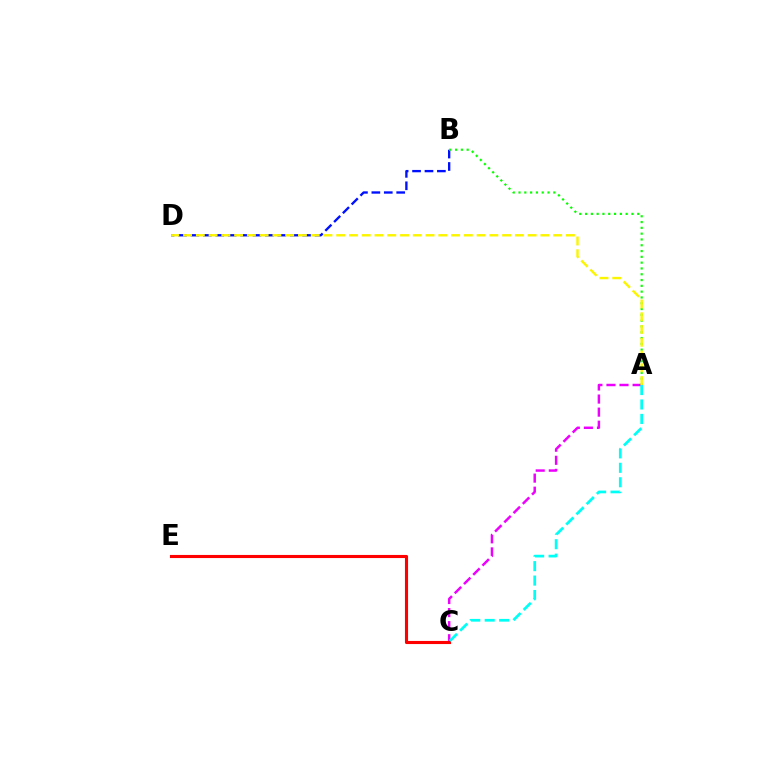{('A', 'C'): [{'color': '#ee00ff', 'line_style': 'dashed', 'thickness': 1.78}, {'color': '#00fff6', 'line_style': 'dashed', 'thickness': 1.96}], ('C', 'E'): [{'color': '#ff0000', 'line_style': 'solid', 'thickness': 2.24}], ('B', 'D'): [{'color': '#0010ff', 'line_style': 'dashed', 'thickness': 1.69}], ('A', 'B'): [{'color': '#08ff00', 'line_style': 'dotted', 'thickness': 1.58}], ('A', 'D'): [{'color': '#fcf500', 'line_style': 'dashed', 'thickness': 1.73}]}